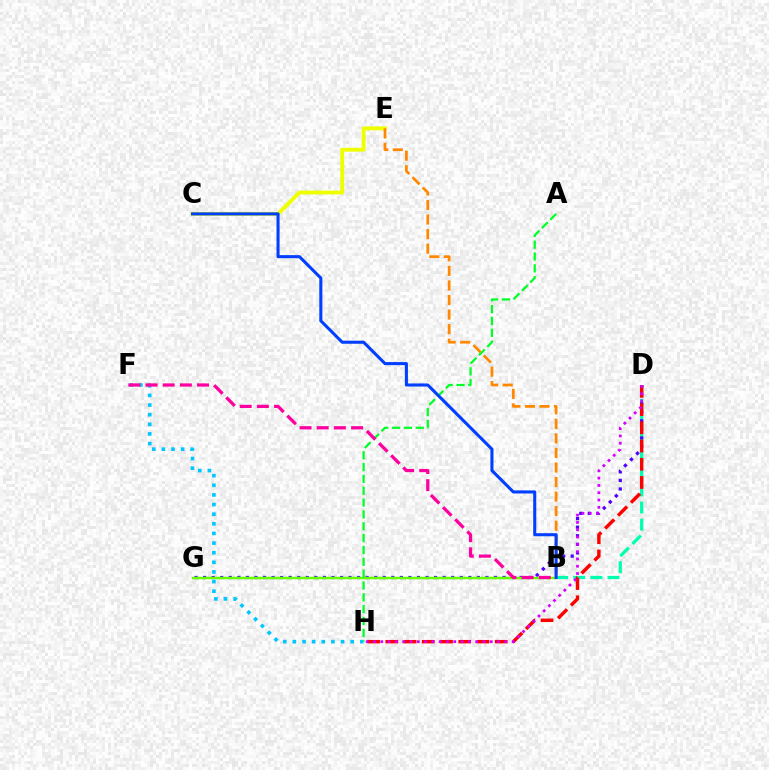{('B', 'D'): [{'color': '#00ffaf', 'line_style': 'dashed', 'thickness': 2.33}], ('C', 'E'): [{'color': '#eeff00', 'line_style': 'solid', 'thickness': 2.79}], ('D', 'G'): [{'color': '#4f00ff', 'line_style': 'dotted', 'thickness': 2.32}], ('B', 'G'): [{'color': '#66ff00', 'line_style': 'solid', 'thickness': 1.8}], ('D', 'H'): [{'color': '#ff0000', 'line_style': 'dashed', 'thickness': 2.48}, {'color': '#d600ff', 'line_style': 'dotted', 'thickness': 1.98}], ('F', 'H'): [{'color': '#00c7ff', 'line_style': 'dotted', 'thickness': 2.62}], ('A', 'H'): [{'color': '#00ff27', 'line_style': 'dashed', 'thickness': 1.61}], ('B', 'E'): [{'color': '#ff8800', 'line_style': 'dashed', 'thickness': 1.98}], ('B', 'C'): [{'color': '#003fff', 'line_style': 'solid', 'thickness': 2.21}], ('B', 'F'): [{'color': '#ff00a0', 'line_style': 'dashed', 'thickness': 2.33}]}